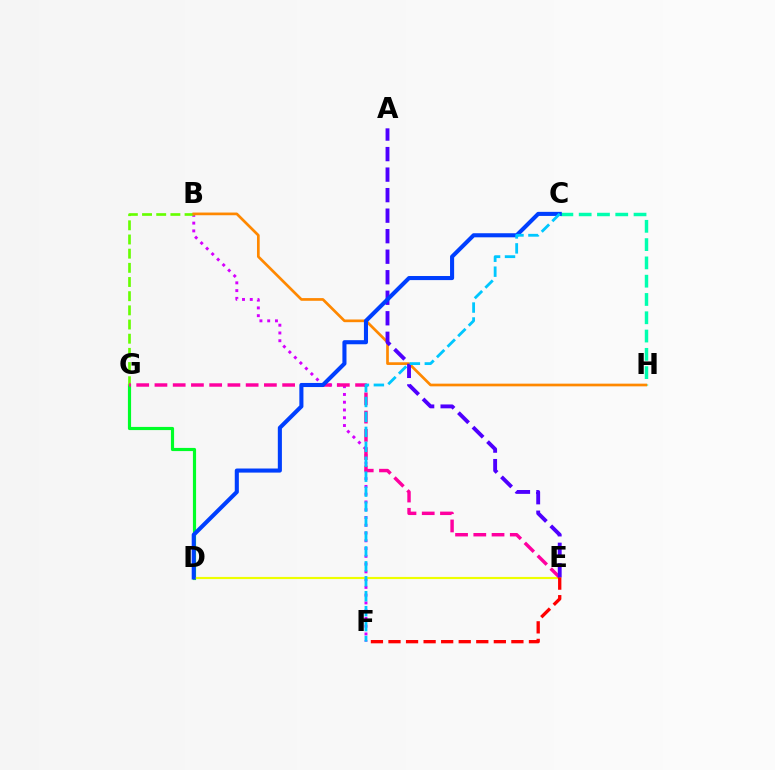{('B', 'F'): [{'color': '#d600ff', 'line_style': 'dotted', 'thickness': 2.11}], ('C', 'H'): [{'color': '#00ffaf', 'line_style': 'dashed', 'thickness': 2.48}], ('D', 'G'): [{'color': '#00ff27', 'line_style': 'solid', 'thickness': 2.28}], ('D', 'E'): [{'color': '#eeff00', 'line_style': 'solid', 'thickness': 1.55}], ('B', 'G'): [{'color': '#66ff00', 'line_style': 'dashed', 'thickness': 1.93}], ('E', 'G'): [{'color': '#ff00a0', 'line_style': 'dashed', 'thickness': 2.48}], ('B', 'H'): [{'color': '#ff8800', 'line_style': 'solid', 'thickness': 1.94}], ('A', 'E'): [{'color': '#4f00ff', 'line_style': 'dashed', 'thickness': 2.79}], ('C', 'D'): [{'color': '#003fff', 'line_style': 'solid', 'thickness': 2.94}], ('C', 'F'): [{'color': '#00c7ff', 'line_style': 'dashed', 'thickness': 2.03}], ('E', 'F'): [{'color': '#ff0000', 'line_style': 'dashed', 'thickness': 2.39}]}